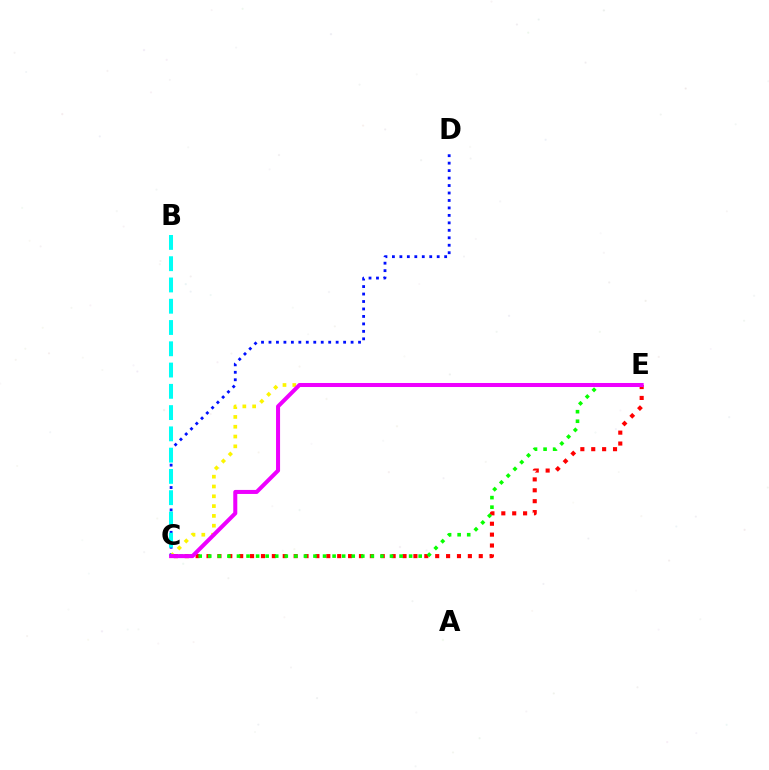{('C', 'D'): [{'color': '#0010ff', 'line_style': 'dotted', 'thickness': 2.03}], ('C', 'E'): [{'color': '#fcf500', 'line_style': 'dotted', 'thickness': 2.66}, {'color': '#ff0000', 'line_style': 'dotted', 'thickness': 2.96}, {'color': '#08ff00', 'line_style': 'dotted', 'thickness': 2.6}, {'color': '#ee00ff', 'line_style': 'solid', 'thickness': 2.9}], ('B', 'C'): [{'color': '#00fff6', 'line_style': 'dashed', 'thickness': 2.89}]}